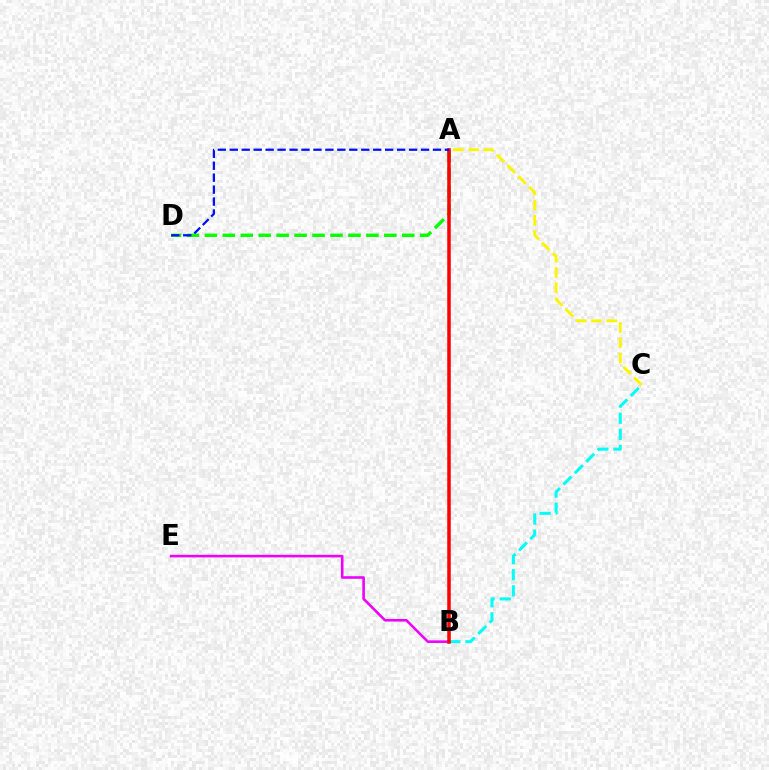{('A', 'D'): [{'color': '#08ff00', 'line_style': 'dashed', 'thickness': 2.44}, {'color': '#0010ff', 'line_style': 'dashed', 'thickness': 1.62}], ('B', 'E'): [{'color': '#ee00ff', 'line_style': 'solid', 'thickness': 1.86}], ('B', 'C'): [{'color': '#00fff6', 'line_style': 'dashed', 'thickness': 2.19}], ('A', 'C'): [{'color': '#fcf500', 'line_style': 'dashed', 'thickness': 2.07}], ('A', 'B'): [{'color': '#ff0000', 'line_style': 'solid', 'thickness': 2.53}]}